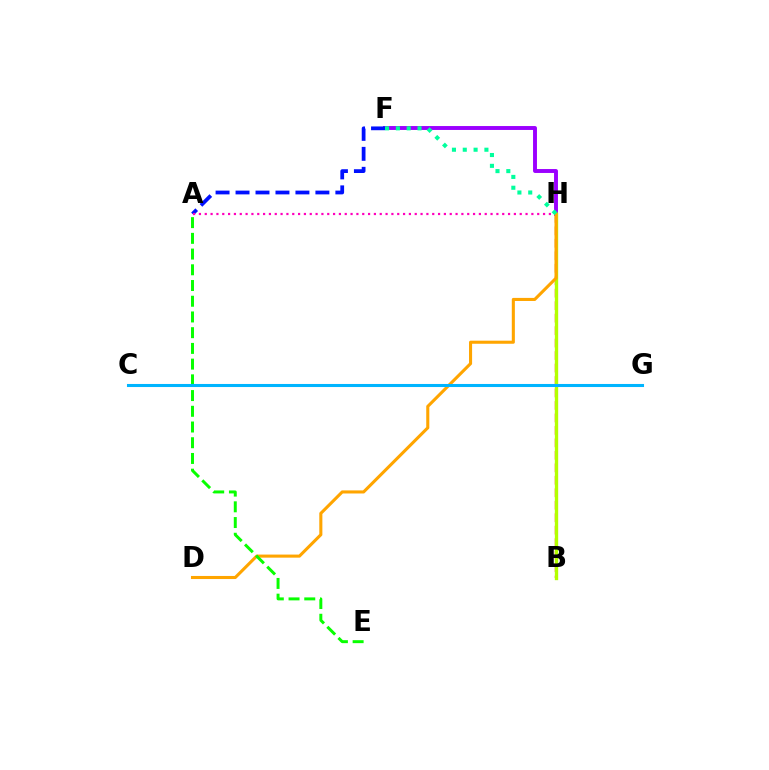{('F', 'H'): [{'color': '#9b00ff', 'line_style': 'solid', 'thickness': 2.82}, {'color': '#00ff9d', 'line_style': 'dotted', 'thickness': 2.94}], ('B', 'H'): [{'color': '#ff0000', 'line_style': 'dashed', 'thickness': 1.69}, {'color': '#b3ff00', 'line_style': 'solid', 'thickness': 2.41}], ('A', 'F'): [{'color': '#0010ff', 'line_style': 'dashed', 'thickness': 2.71}], ('A', 'H'): [{'color': '#ff00bd', 'line_style': 'dotted', 'thickness': 1.58}], ('D', 'H'): [{'color': '#ffa500', 'line_style': 'solid', 'thickness': 2.22}], ('A', 'E'): [{'color': '#08ff00', 'line_style': 'dashed', 'thickness': 2.14}], ('C', 'G'): [{'color': '#00b5ff', 'line_style': 'solid', 'thickness': 2.2}]}